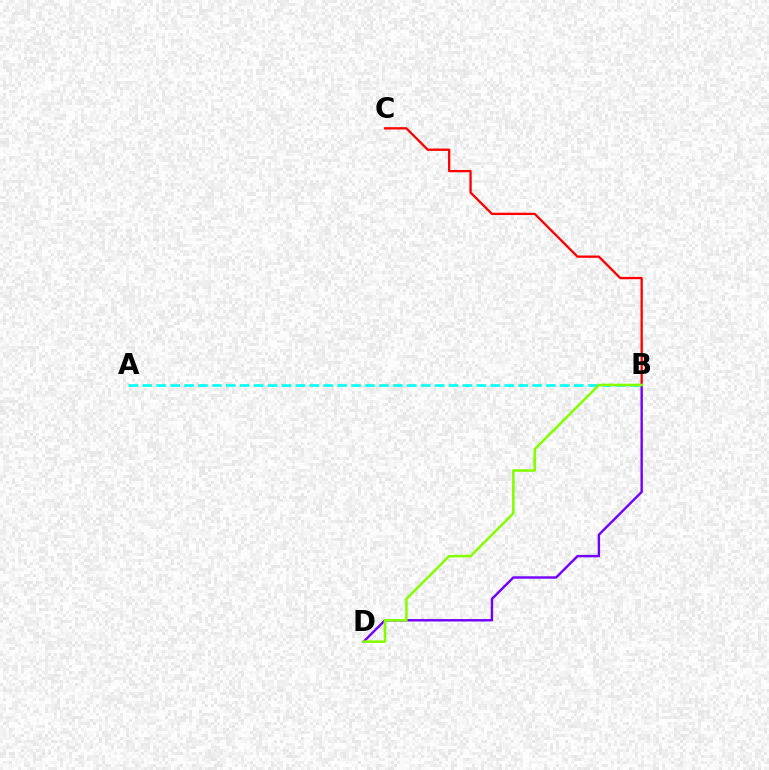{('B', 'C'): [{'color': '#ff0000', 'line_style': 'solid', 'thickness': 1.66}], ('B', 'D'): [{'color': '#7200ff', 'line_style': 'solid', 'thickness': 1.73}, {'color': '#84ff00', 'line_style': 'solid', 'thickness': 1.84}], ('A', 'B'): [{'color': '#00fff6', 'line_style': 'dashed', 'thickness': 1.89}]}